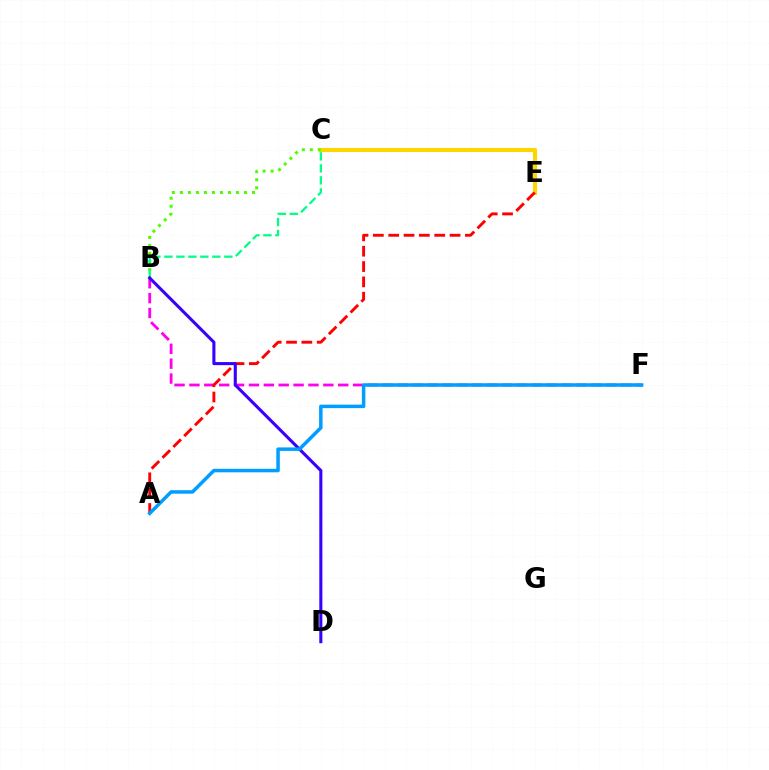{('B', 'F'): [{'color': '#ff00ed', 'line_style': 'dashed', 'thickness': 2.02}], ('C', 'E'): [{'color': '#ffd500', 'line_style': 'solid', 'thickness': 2.96}], ('B', 'C'): [{'color': '#4fff00', 'line_style': 'dotted', 'thickness': 2.18}, {'color': '#00ff86', 'line_style': 'dashed', 'thickness': 1.63}], ('A', 'E'): [{'color': '#ff0000', 'line_style': 'dashed', 'thickness': 2.08}], ('B', 'D'): [{'color': '#3700ff', 'line_style': 'solid', 'thickness': 2.21}], ('A', 'F'): [{'color': '#009eff', 'line_style': 'solid', 'thickness': 2.52}]}